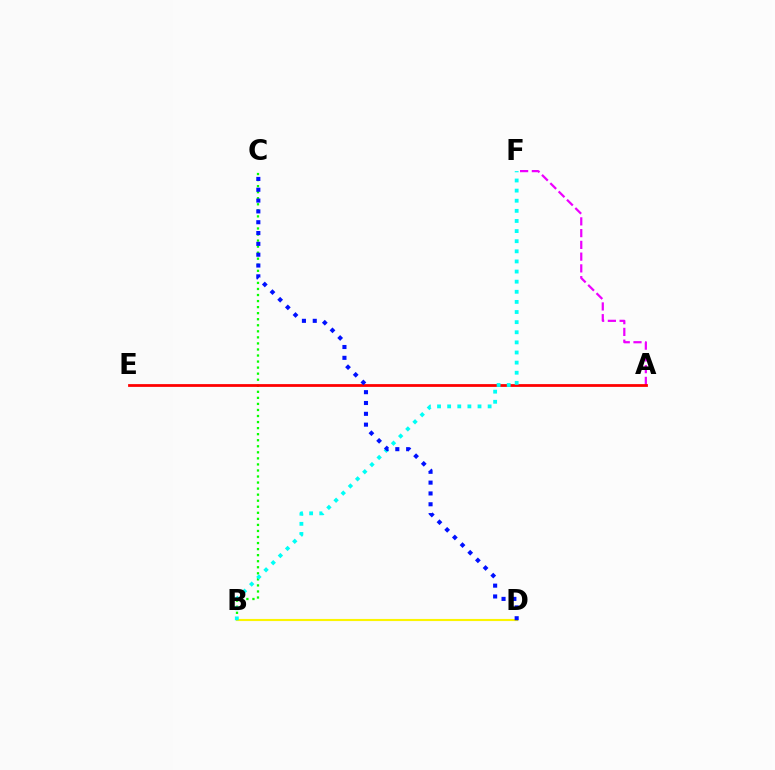{('B', 'C'): [{'color': '#08ff00', 'line_style': 'dotted', 'thickness': 1.64}], ('A', 'F'): [{'color': '#ee00ff', 'line_style': 'dashed', 'thickness': 1.6}], ('A', 'E'): [{'color': '#ff0000', 'line_style': 'solid', 'thickness': 2.0}], ('B', 'D'): [{'color': '#fcf500', 'line_style': 'solid', 'thickness': 1.53}], ('B', 'F'): [{'color': '#00fff6', 'line_style': 'dotted', 'thickness': 2.75}], ('C', 'D'): [{'color': '#0010ff', 'line_style': 'dotted', 'thickness': 2.94}]}